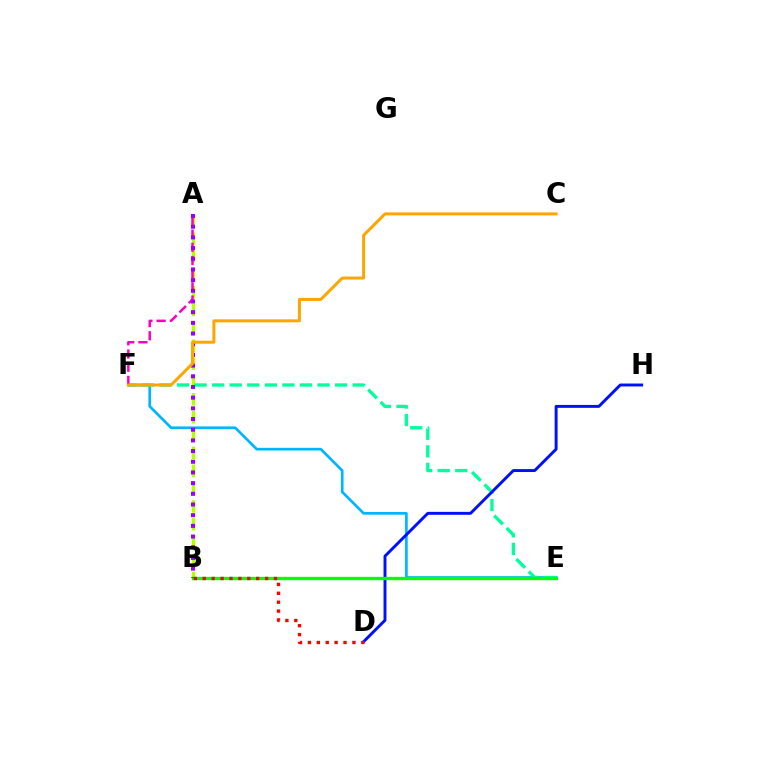{('A', 'B'): [{'color': '#b3ff00', 'line_style': 'dashed', 'thickness': 2.43}, {'color': '#9b00ff', 'line_style': 'dotted', 'thickness': 2.9}], ('E', 'F'): [{'color': '#00b5ff', 'line_style': 'solid', 'thickness': 1.93}, {'color': '#00ff9d', 'line_style': 'dashed', 'thickness': 2.39}], ('D', 'H'): [{'color': '#0010ff', 'line_style': 'solid', 'thickness': 2.11}], ('B', 'E'): [{'color': '#08ff00', 'line_style': 'solid', 'thickness': 2.39}], ('A', 'F'): [{'color': '#ff00bd', 'line_style': 'dashed', 'thickness': 1.79}], ('C', 'F'): [{'color': '#ffa500', 'line_style': 'solid', 'thickness': 2.15}], ('B', 'D'): [{'color': '#ff0000', 'line_style': 'dotted', 'thickness': 2.42}]}